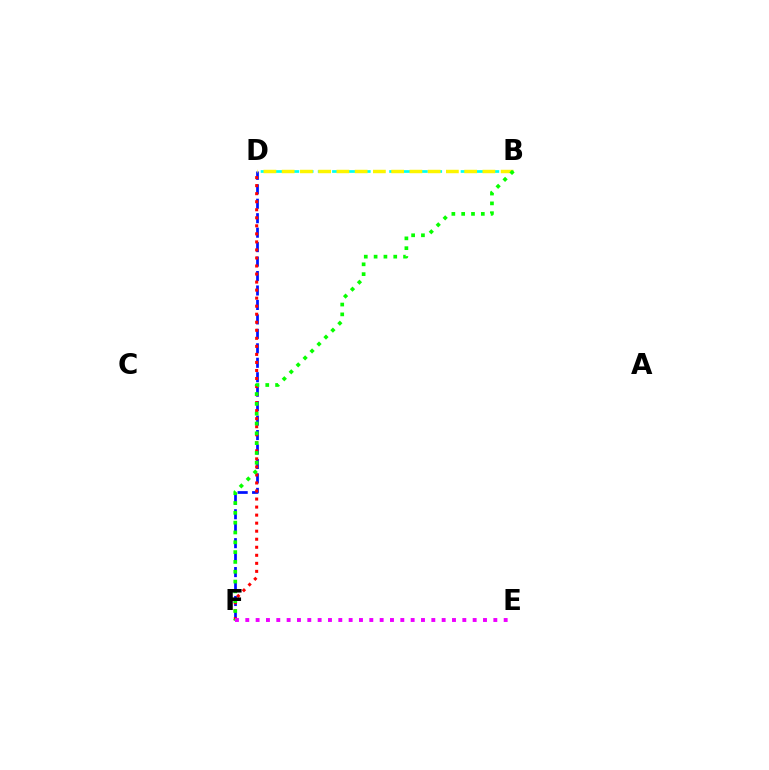{('D', 'F'): [{'color': '#0010ff', 'line_style': 'dashed', 'thickness': 1.96}, {'color': '#ff0000', 'line_style': 'dotted', 'thickness': 2.18}], ('B', 'D'): [{'color': '#00fff6', 'line_style': 'dashed', 'thickness': 1.94}, {'color': '#fcf500', 'line_style': 'dashed', 'thickness': 2.48}], ('B', 'F'): [{'color': '#08ff00', 'line_style': 'dotted', 'thickness': 2.67}], ('E', 'F'): [{'color': '#ee00ff', 'line_style': 'dotted', 'thickness': 2.81}]}